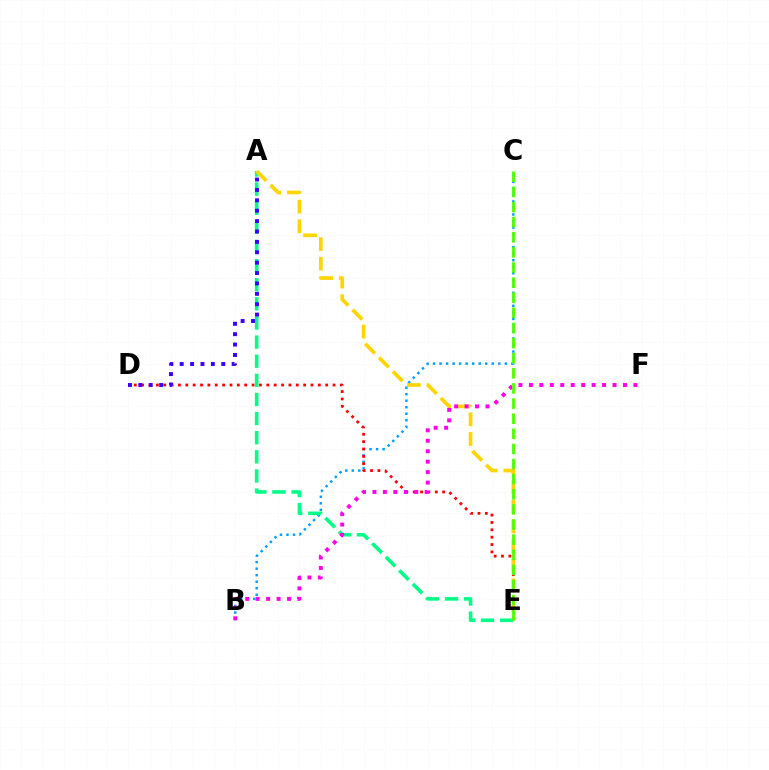{('B', 'C'): [{'color': '#009eff', 'line_style': 'dotted', 'thickness': 1.77}], ('D', 'E'): [{'color': '#ff0000', 'line_style': 'dotted', 'thickness': 2.0}], ('A', 'E'): [{'color': '#00ff86', 'line_style': 'dashed', 'thickness': 2.6}, {'color': '#ffd500', 'line_style': 'dashed', 'thickness': 2.67}], ('A', 'D'): [{'color': '#3700ff', 'line_style': 'dotted', 'thickness': 2.82}], ('B', 'F'): [{'color': '#ff00ed', 'line_style': 'dotted', 'thickness': 2.84}], ('C', 'E'): [{'color': '#4fff00', 'line_style': 'dashed', 'thickness': 2.05}]}